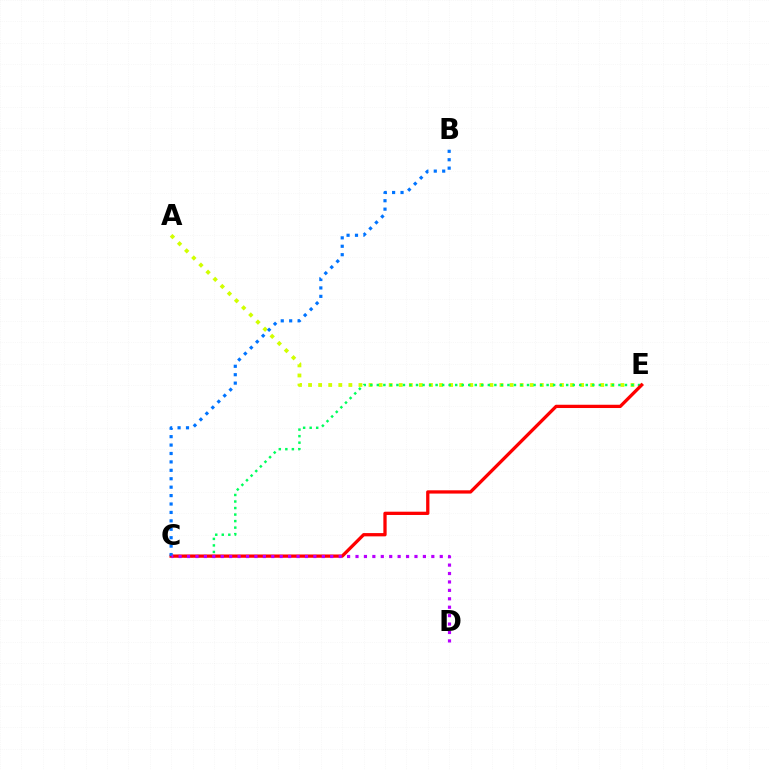{('A', 'E'): [{'color': '#d1ff00', 'line_style': 'dotted', 'thickness': 2.74}], ('C', 'E'): [{'color': '#00ff5c', 'line_style': 'dotted', 'thickness': 1.77}, {'color': '#ff0000', 'line_style': 'solid', 'thickness': 2.36}], ('B', 'C'): [{'color': '#0074ff', 'line_style': 'dotted', 'thickness': 2.29}], ('C', 'D'): [{'color': '#b900ff', 'line_style': 'dotted', 'thickness': 2.29}]}